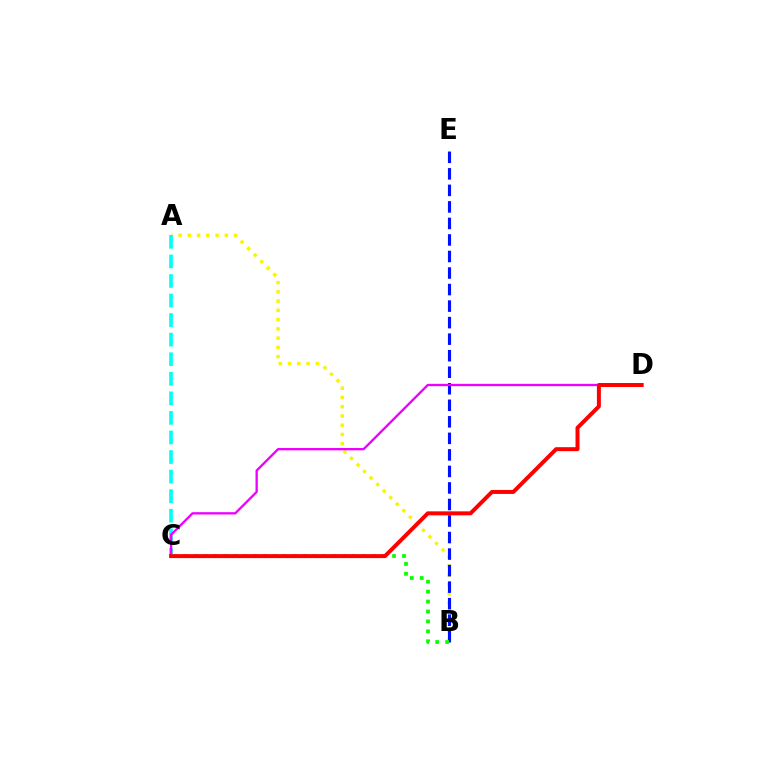{('A', 'B'): [{'color': '#fcf500', 'line_style': 'dotted', 'thickness': 2.51}], ('B', 'E'): [{'color': '#0010ff', 'line_style': 'dashed', 'thickness': 2.25}], ('A', 'C'): [{'color': '#00fff6', 'line_style': 'dashed', 'thickness': 2.66}], ('C', 'D'): [{'color': '#ee00ff', 'line_style': 'solid', 'thickness': 1.67}, {'color': '#ff0000', 'line_style': 'solid', 'thickness': 2.86}], ('B', 'C'): [{'color': '#08ff00', 'line_style': 'dotted', 'thickness': 2.7}]}